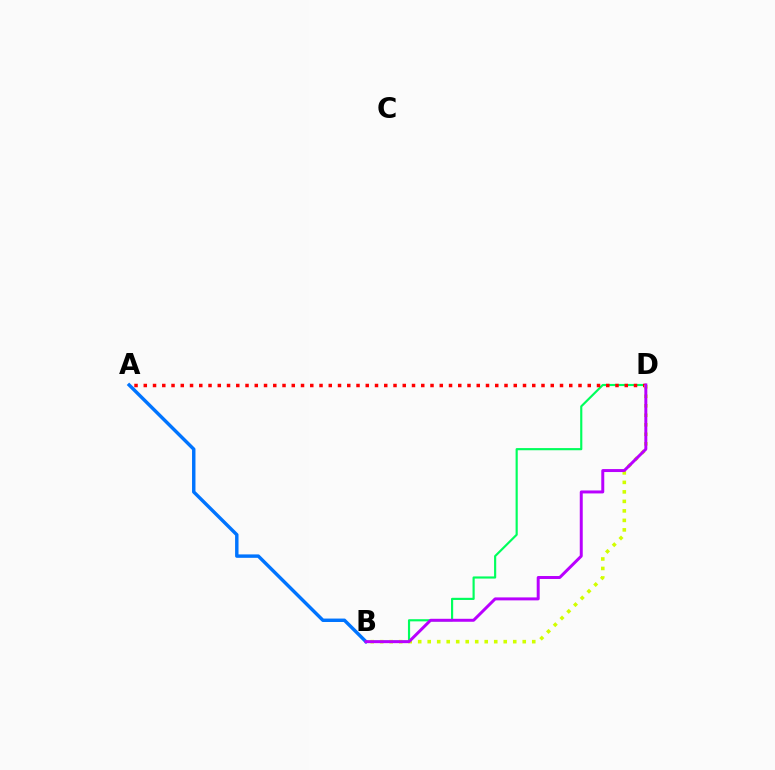{('B', 'D'): [{'color': '#00ff5c', 'line_style': 'solid', 'thickness': 1.55}, {'color': '#d1ff00', 'line_style': 'dotted', 'thickness': 2.58}, {'color': '#b900ff', 'line_style': 'solid', 'thickness': 2.14}], ('A', 'D'): [{'color': '#ff0000', 'line_style': 'dotted', 'thickness': 2.51}], ('A', 'B'): [{'color': '#0074ff', 'line_style': 'solid', 'thickness': 2.47}]}